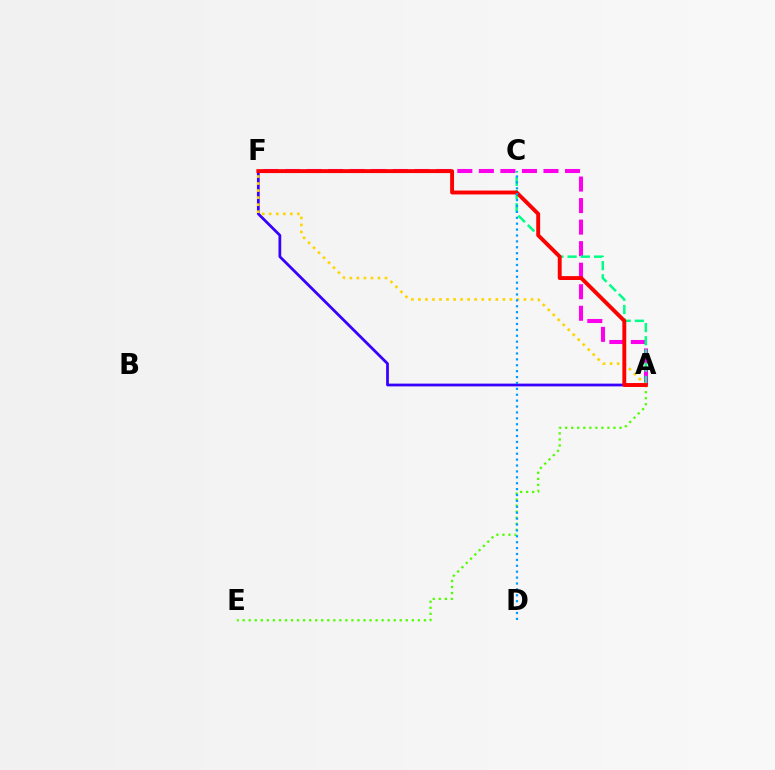{('A', 'F'): [{'color': '#ff00ed', 'line_style': 'dashed', 'thickness': 2.93}, {'color': '#3700ff', 'line_style': 'solid', 'thickness': 1.98}, {'color': '#ffd500', 'line_style': 'dotted', 'thickness': 1.91}, {'color': '#ff0000', 'line_style': 'solid', 'thickness': 2.8}], ('A', 'C'): [{'color': '#00ff86', 'line_style': 'dashed', 'thickness': 1.79}], ('A', 'E'): [{'color': '#4fff00', 'line_style': 'dotted', 'thickness': 1.64}], ('C', 'D'): [{'color': '#009eff', 'line_style': 'dotted', 'thickness': 1.6}]}